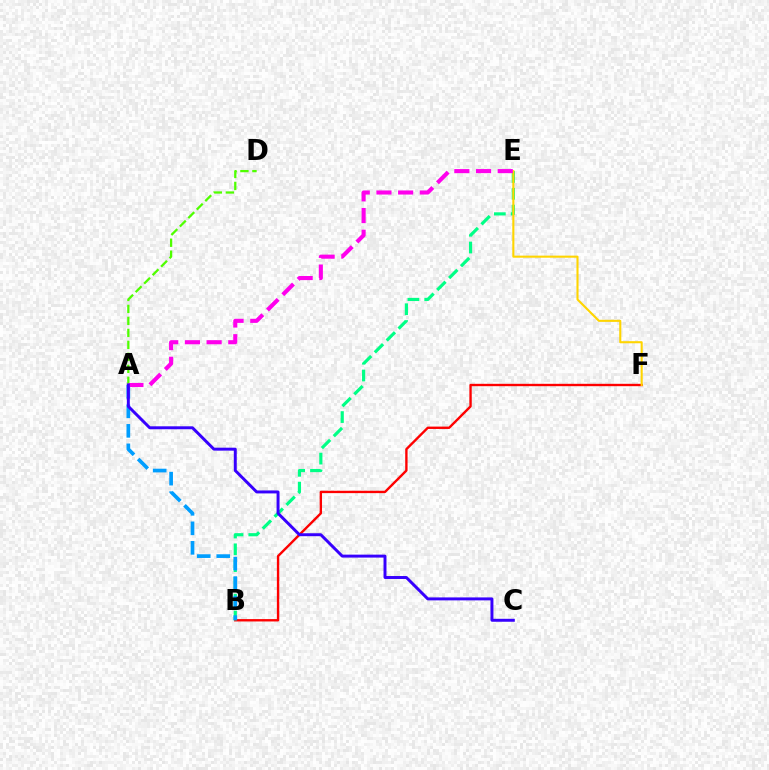{('B', 'F'): [{'color': '#ff0000', 'line_style': 'solid', 'thickness': 1.71}], ('B', 'E'): [{'color': '#00ff86', 'line_style': 'dashed', 'thickness': 2.28}], ('E', 'F'): [{'color': '#ffd500', 'line_style': 'solid', 'thickness': 1.5}], ('A', 'D'): [{'color': '#4fff00', 'line_style': 'dashed', 'thickness': 1.63}], ('A', 'B'): [{'color': '#009eff', 'line_style': 'dashed', 'thickness': 2.65}], ('A', 'E'): [{'color': '#ff00ed', 'line_style': 'dashed', 'thickness': 2.95}], ('A', 'C'): [{'color': '#3700ff', 'line_style': 'solid', 'thickness': 2.13}]}